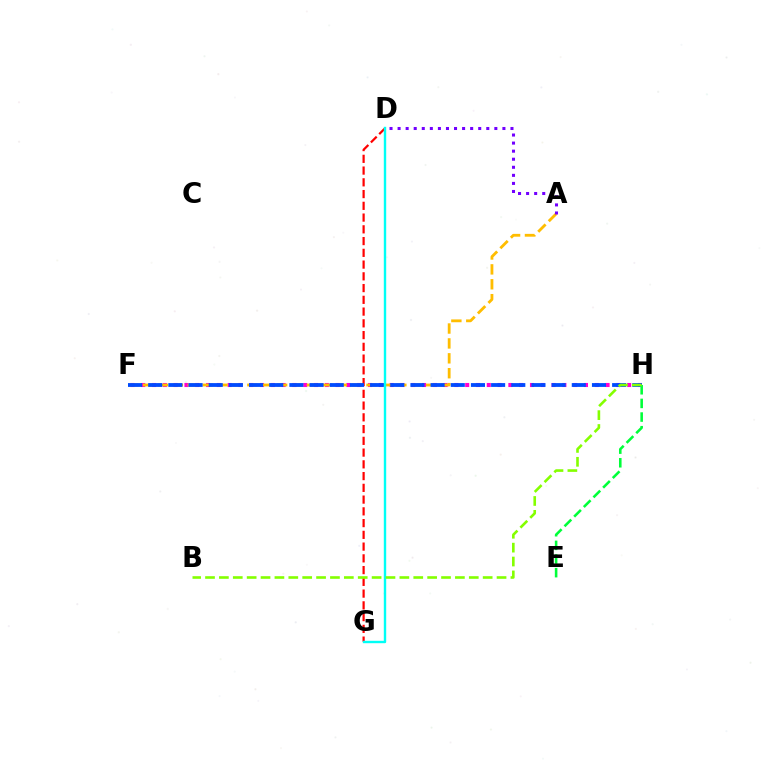{('F', 'H'): [{'color': '#ff00cf', 'line_style': 'dotted', 'thickness': 2.93}, {'color': '#004bff', 'line_style': 'dashed', 'thickness': 2.74}], ('A', 'F'): [{'color': '#ffbd00', 'line_style': 'dashed', 'thickness': 2.02}], ('D', 'G'): [{'color': '#ff0000', 'line_style': 'dashed', 'thickness': 1.6}, {'color': '#00fff6', 'line_style': 'solid', 'thickness': 1.73}], ('A', 'D'): [{'color': '#7200ff', 'line_style': 'dotted', 'thickness': 2.19}], ('E', 'H'): [{'color': '#00ff39', 'line_style': 'dashed', 'thickness': 1.85}], ('B', 'H'): [{'color': '#84ff00', 'line_style': 'dashed', 'thickness': 1.89}]}